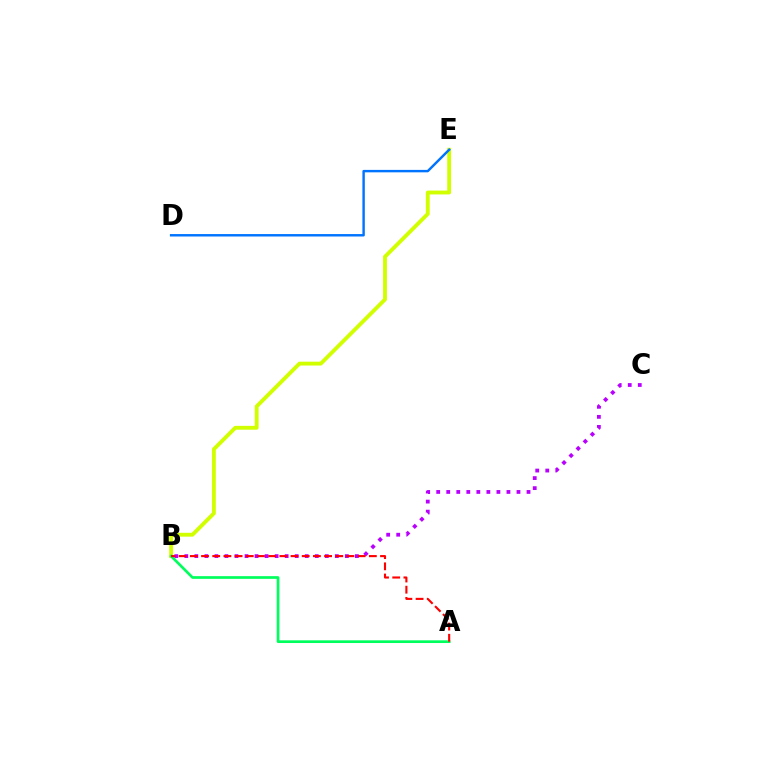{('B', 'C'): [{'color': '#b900ff', 'line_style': 'dotted', 'thickness': 2.73}], ('B', 'E'): [{'color': '#d1ff00', 'line_style': 'solid', 'thickness': 2.78}], ('D', 'E'): [{'color': '#0074ff', 'line_style': 'solid', 'thickness': 1.75}], ('A', 'B'): [{'color': '#00ff5c', 'line_style': 'solid', 'thickness': 1.94}, {'color': '#ff0000', 'line_style': 'dashed', 'thickness': 1.52}]}